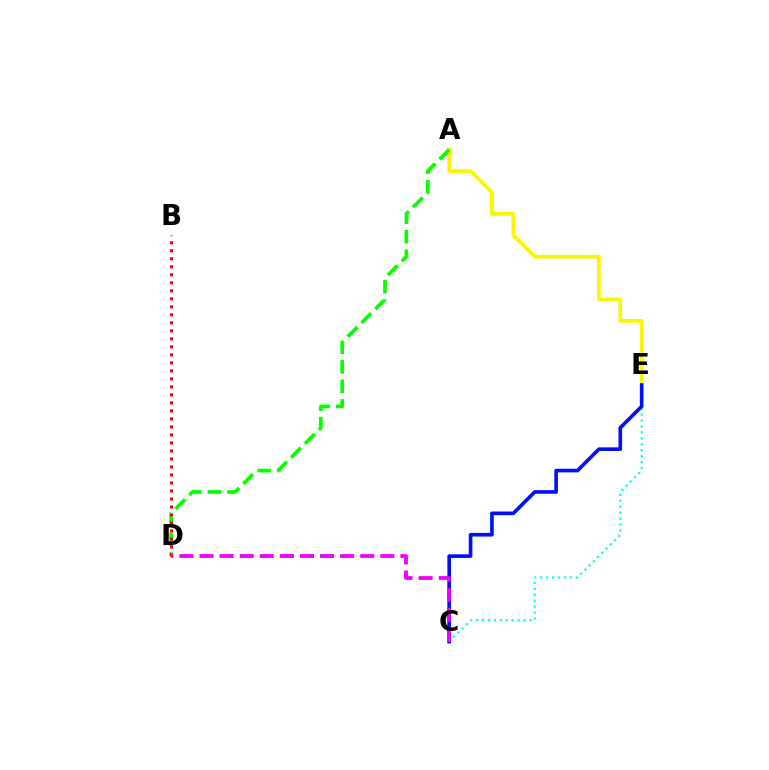{('A', 'E'): [{'color': '#fcf500', 'line_style': 'solid', 'thickness': 2.66}], ('C', 'E'): [{'color': '#00fff6', 'line_style': 'dotted', 'thickness': 1.61}, {'color': '#0010ff', 'line_style': 'solid', 'thickness': 2.62}], ('A', 'D'): [{'color': '#08ff00', 'line_style': 'dashed', 'thickness': 2.66}], ('B', 'D'): [{'color': '#ff0000', 'line_style': 'dotted', 'thickness': 2.18}], ('C', 'D'): [{'color': '#ee00ff', 'line_style': 'dashed', 'thickness': 2.73}]}